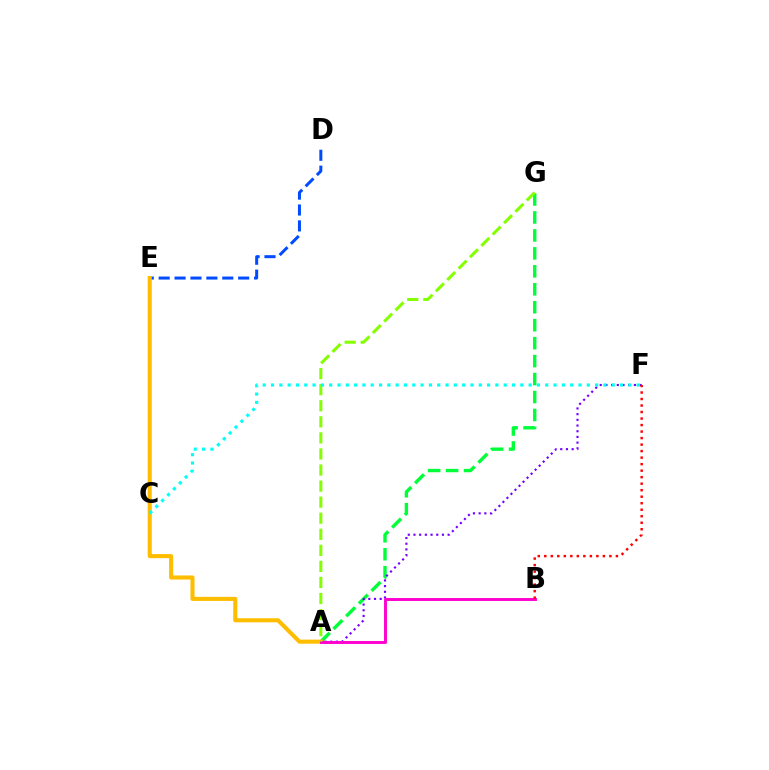{('D', 'E'): [{'color': '#004bff', 'line_style': 'dashed', 'thickness': 2.16}], ('A', 'G'): [{'color': '#00ff39', 'line_style': 'dashed', 'thickness': 2.44}, {'color': '#84ff00', 'line_style': 'dashed', 'thickness': 2.18}], ('A', 'E'): [{'color': '#ffbd00', 'line_style': 'solid', 'thickness': 2.94}], ('A', 'F'): [{'color': '#7200ff', 'line_style': 'dotted', 'thickness': 1.55}], ('A', 'B'): [{'color': '#ff00cf', 'line_style': 'solid', 'thickness': 2.1}], ('B', 'F'): [{'color': '#ff0000', 'line_style': 'dotted', 'thickness': 1.77}], ('C', 'F'): [{'color': '#00fff6', 'line_style': 'dotted', 'thickness': 2.26}]}